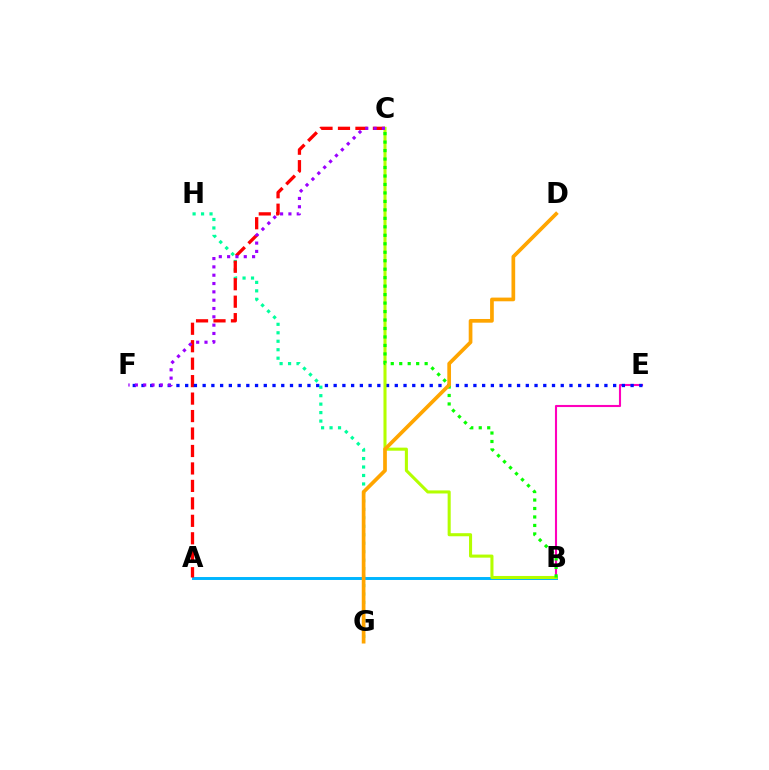{('G', 'H'): [{'color': '#00ff9d', 'line_style': 'dotted', 'thickness': 2.3}], ('B', 'E'): [{'color': '#ff00bd', 'line_style': 'solid', 'thickness': 1.52}], ('A', 'B'): [{'color': '#00b5ff', 'line_style': 'solid', 'thickness': 2.12}], ('A', 'C'): [{'color': '#ff0000', 'line_style': 'dashed', 'thickness': 2.37}], ('E', 'F'): [{'color': '#0010ff', 'line_style': 'dotted', 'thickness': 2.37}], ('B', 'C'): [{'color': '#b3ff00', 'line_style': 'solid', 'thickness': 2.21}, {'color': '#08ff00', 'line_style': 'dotted', 'thickness': 2.3}], ('C', 'F'): [{'color': '#9b00ff', 'line_style': 'dotted', 'thickness': 2.26}], ('D', 'G'): [{'color': '#ffa500', 'line_style': 'solid', 'thickness': 2.66}]}